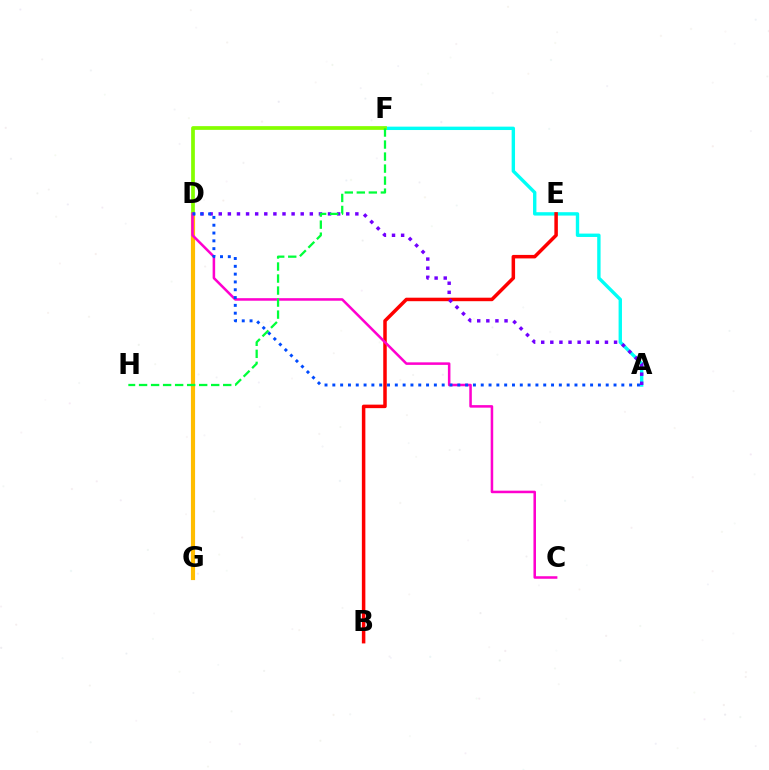{('D', 'G'): [{'color': '#ffbd00', 'line_style': 'solid', 'thickness': 2.99}], ('A', 'F'): [{'color': '#00fff6', 'line_style': 'solid', 'thickness': 2.43}], ('B', 'E'): [{'color': '#ff0000', 'line_style': 'solid', 'thickness': 2.52}], ('D', 'F'): [{'color': '#84ff00', 'line_style': 'solid', 'thickness': 2.68}], ('A', 'D'): [{'color': '#7200ff', 'line_style': 'dotted', 'thickness': 2.47}, {'color': '#004bff', 'line_style': 'dotted', 'thickness': 2.12}], ('C', 'D'): [{'color': '#ff00cf', 'line_style': 'solid', 'thickness': 1.83}], ('F', 'H'): [{'color': '#00ff39', 'line_style': 'dashed', 'thickness': 1.63}]}